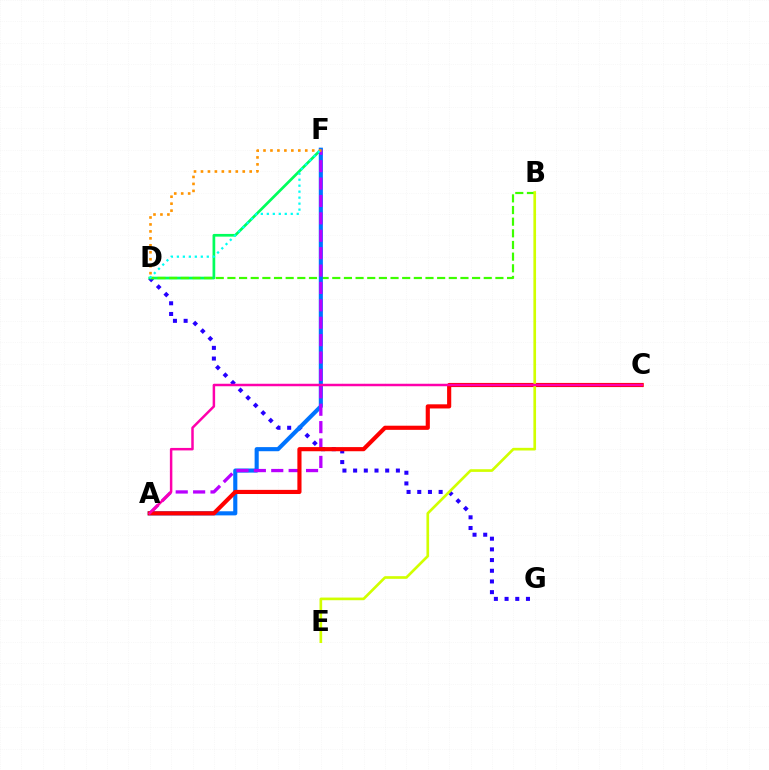{('D', 'G'): [{'color': '#2500ff', 'line_style': 'dotted', 'thickness': 2.9}], ('D', 'F'): [{'color': '#00ff5c', 'line_style': 'solid', 'thickness': 1.95}, {'color': '#ff9400', 'line_style': 'dotted', 'thickness': 1.89}, {'color': '#00fff6', 'line_style': 'dotted', 'thickness': 1.63}], ('B', 'D'): [{'color': '#3dff00', 'line_style': 'dashed', 'thickness': 1.58}], ('A', 'F'): [{'color': '#0074ff', 'line_style': 'solid', 'thickness': 2.96}, {'color': '#b900ff', 'line_style': 'dashed', 'thickness': 2.36}], ('A', 'C'): [{'color': '#ff0000', 'line_style': 'solid', 'thickness': 2.98}, {'color': '#ff00ac', 'line_style': 'solid', 'thickness': 1.79}], ('B', 'E'): [{'color': '#d1ff00', 'line_style': 'solid', 'thickness': 1.92}]}